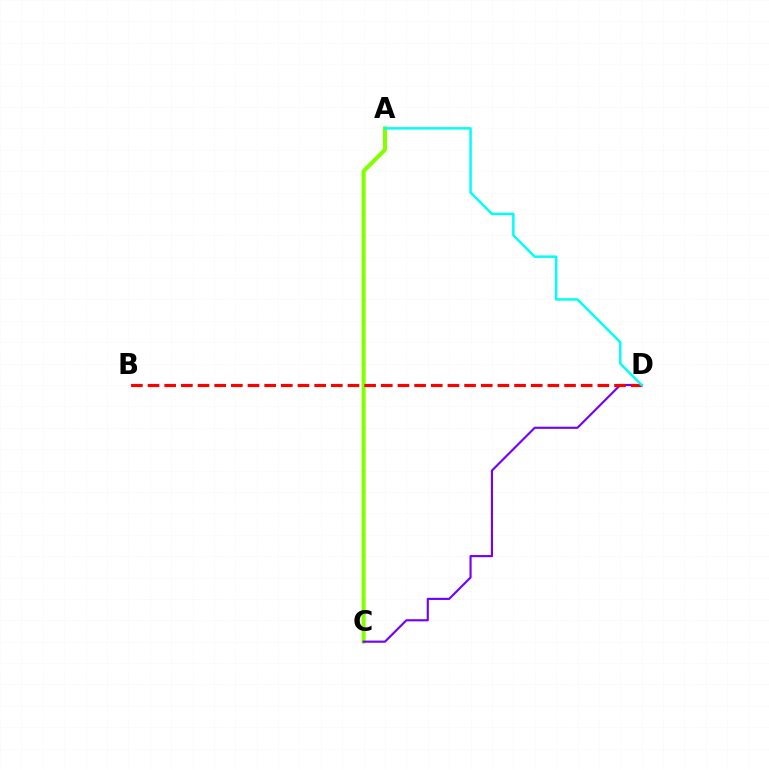{('A', 'C'): [{'color': '#84ff00', 'line_style': 'solid', 'thickness': 2.93}], ('C', 'D'): [{'color': '#7200ff', 'line_style': 'solid', 'thickness': 1.53}], ('B', 'D'): [{'color': '#ff0000', 'line_style': 'dashed', 'thickness': 2.26}], ('A', 'D'): [{'color': '#00fff6', 'line_style': 'solid', 'thickness': 1.79}]}